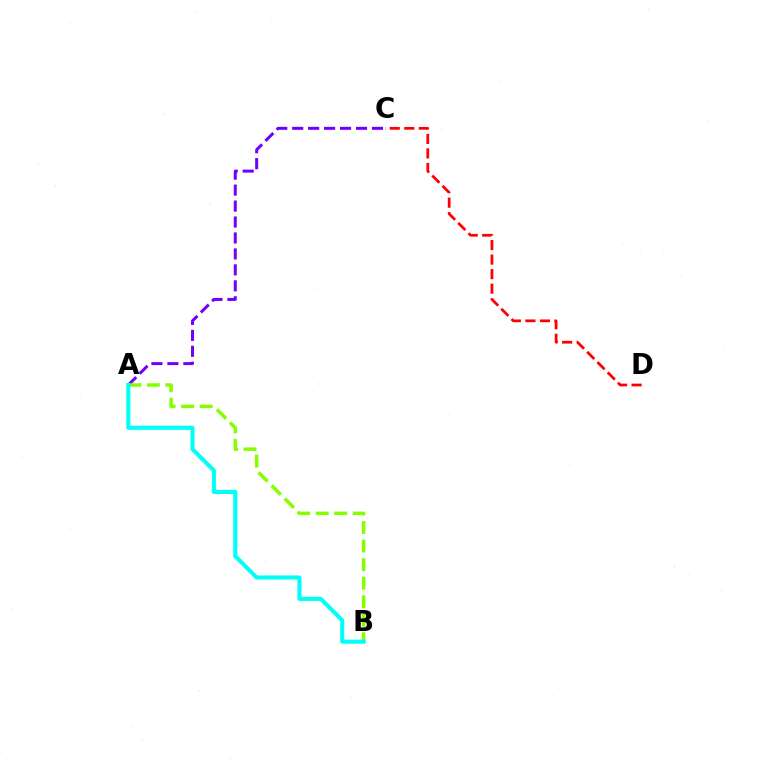{('A', 'C'): [{'color': '#7200ff', 'line_style': 'dashed', 'thickness': 2.17}], ('A', 'B'): [{'color': '#84ff00', 'line_style': 'dashed', 'thickness': 2.52}, {'color': '#00fff6', 'line_style': 'solid', 'thickness': 2.94}], ('C', 'D'): [{'color': '#ff0000', 'line_style': 'dashed', 'thickness': 1.97}]}